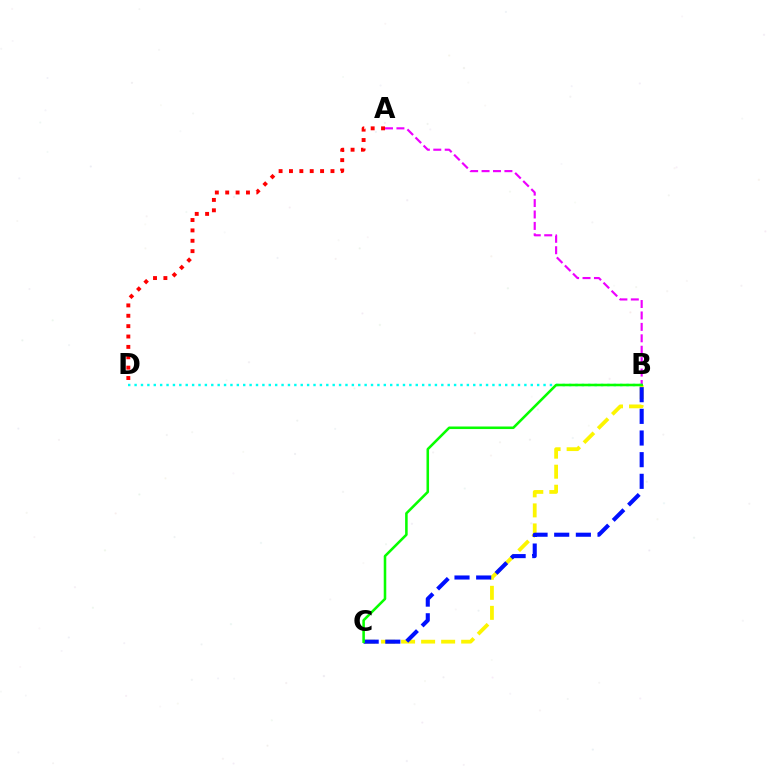{('A', 'B'): [{'color': '#ee00ff', 'line_style': 'dashed', 'thickness': 1.55}], ('B', 'D'): [{'color': '#00fff6', 'line_style': 'dotted', 'thickness': 1.74}], ('A', 'D'): [{'color': '#ff0000', 'line_style': 'dotted', 'thickness': 2.82}], ('B', 'C'): [{'color': '#fcf500', 'line_style': 'dashed', 'thickness': 2.72}, {'color': '#0010ff', 'line_style': 'dashed', 'thickness': 2.94}, {'color': '#08ff00', 'line_style': 'solid', 'thickness': 1.84}]}